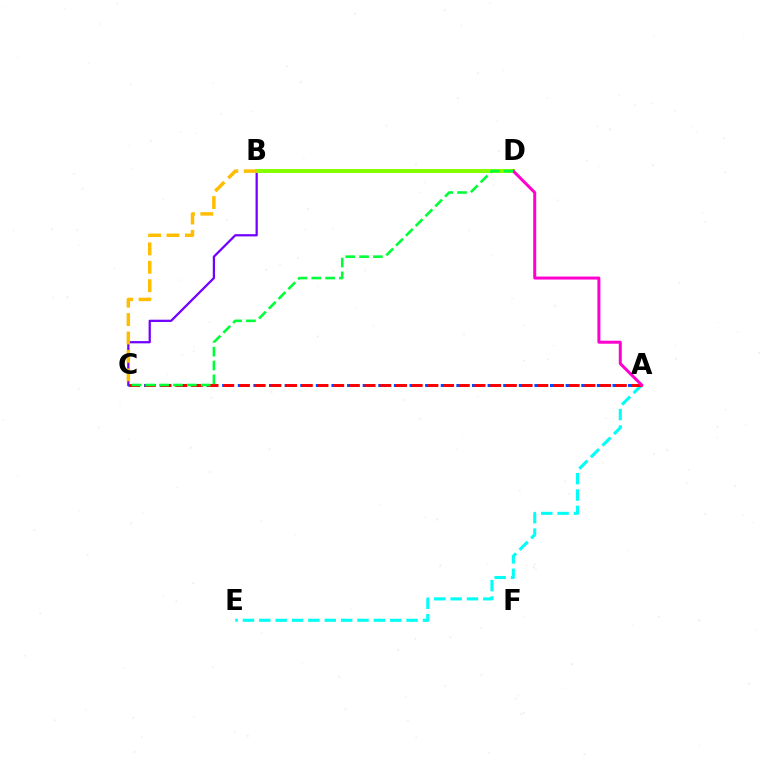{('A', 'E'): [{'color': '#00fff6', 'line_style': 'dashed', 'thickness': 2.22}], ('B', 'C'): [{'color': '#7200ff', 'line_style': 'solid', 'thickness': 1.62}, {'color': '#ffbd00', 'line_style': 'dashed', 'thickness': 2.5}], ('A', 'C'): [{'color': '#004bff', 'line_style': 'dashed', 'thickness': 2.12}, {'color': '#ff0000', 'line_style': 'dashed', 'thickness': 2.13}], ('B', 'D'): [{'color': '#84ff00', 'line_style': 'solid', 'thickness': 2.86}], ('A', 'D'): [{'color': '#ff00cf', 'line_style': 'solid', 'thickness': 2.16}], ('C', 'D'): [{'color': '#00ff39', 'line_style': 'dashed', 'thickness': 1.88}]}